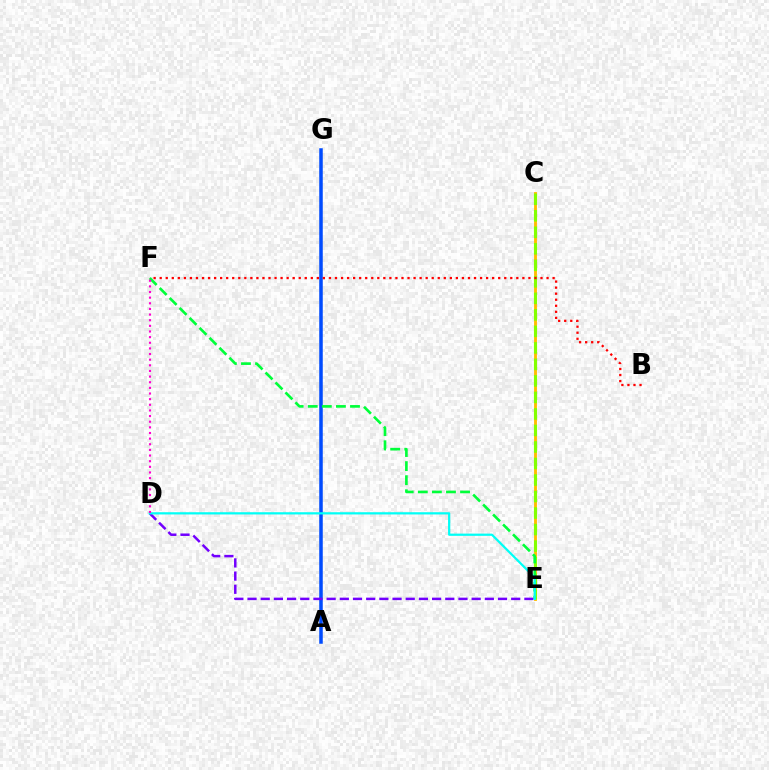{('A', 'G'): [{'color': '#004bff', 'line_style': 'solid', 'thickness': 2.53}], ('C', 'E'): [{'color': '#ffbd00', 'line_style': 'solid', 'thickness': 2.06}, {'color': '#84ff00', 'line_style': 'dashed', 'thickness': 2.24}], ('E', 'F'): [{'color': '#00ff39', 'line_style': 'dashed', 'thickness': 1.91}], ('B', 'F'): [{'color': '#ff0000', 'line_style': 'dotted', 'thickness': 1.64}], ('D', 'E'): [{'color': '#7200ff', 'line_style': 'dashed', 'thickness': 1.79}, {'color': '#00fff6', 'line_style': 'solid', 'thickness': 1.6}], ('D', 'F'): [{'color': '#ff00cf', 'line_style': 'dotted', 'thickness': 1.53}]}